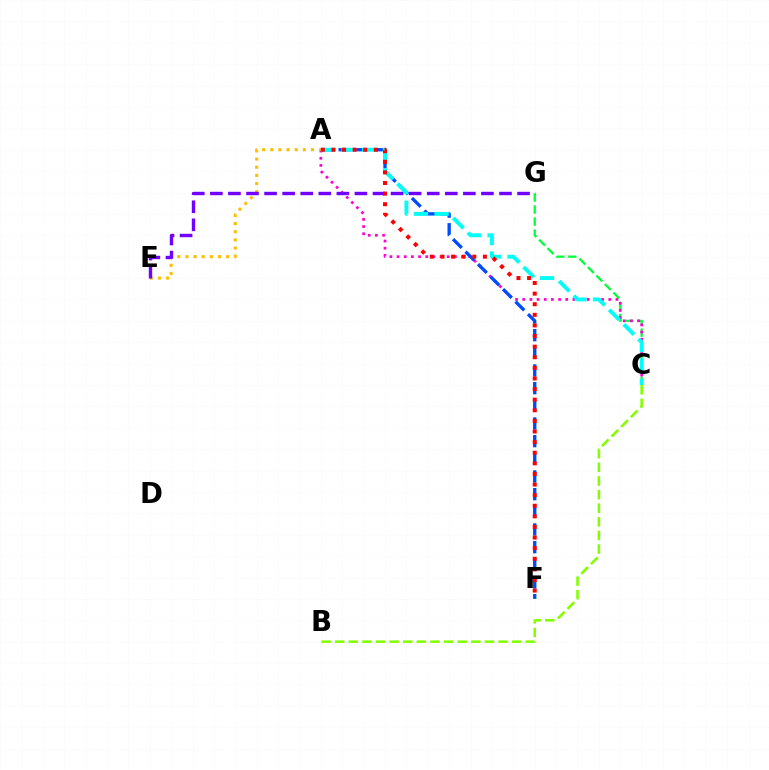{('C', 'G'): [{'color': '#00ff39', 'line_style': 'dashed', 'thickness': 1.63}], ('A', 'C'): [{'color': '#ff00cf', 'line_style': 'dotted', 'thickness': 1.95}, {'color': '#00fff6', 'line_style': 'dashed', 'thickness': 2.8}], ('A', 'F'): [{'color': '#004bff', 'line_style': 'dashed', 'thickness': 2.4}, {'color': '#ff0000', 'line_style': 'dotted', 'thickness': 2.88}], ('B', 'C'): [{'color': '#84ff00', 'line_style': 'dashed', 'thickness': 1.85}], ('A', 'E'): [{'color': '#ffbd00', 'line_style': 'dotted', 'thickness': 2.21}], ('E', 'G'): [{'color': '#7200ff', 'line_style': 'dashed', 'thickness': 2.45}]}